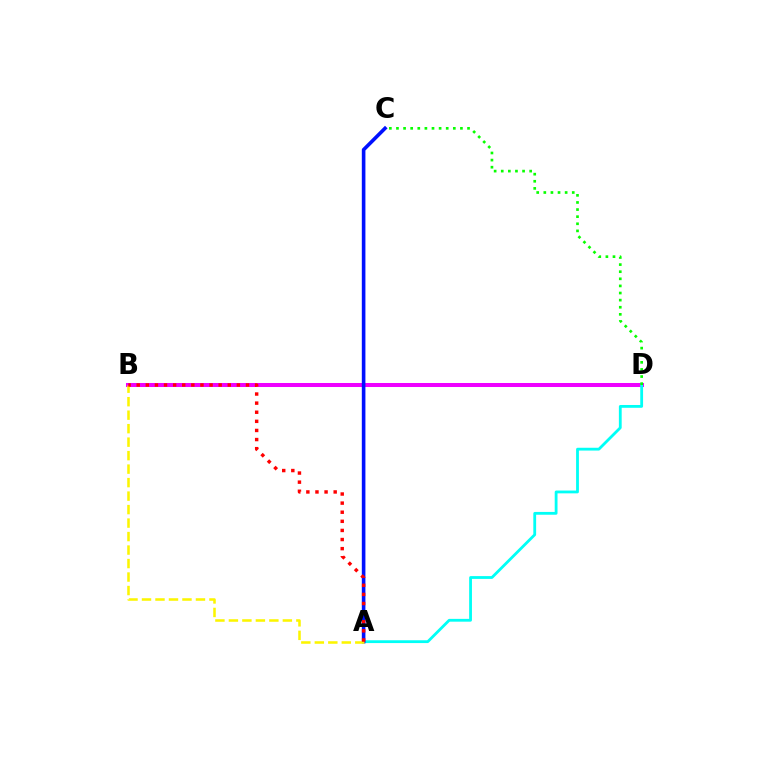{('B', 'D'): [{'color': '#ee00ff', 'line_style': 'solid', 'thickness': 2.89}], ('A', 'D'): [{'color': '#00fff6', 'line_style': 'solid', 'thickness': 2.02}], ('A', 'C'): [{'color': '#0010ff', 'line_style': 'solid', 'thickness': 2.6}], ('A', 'B'): [{'color': '#fcf500', 'line_style': 'dashed', 'thickness': 1.83}, {'color': '#ff0000', 'line_style': 'dotted', 'thickness': 2.47}], ('C', 'D'): [{'color': '#08ff00', 'line_style': 'dotted', 'thickness': 1.93}]}